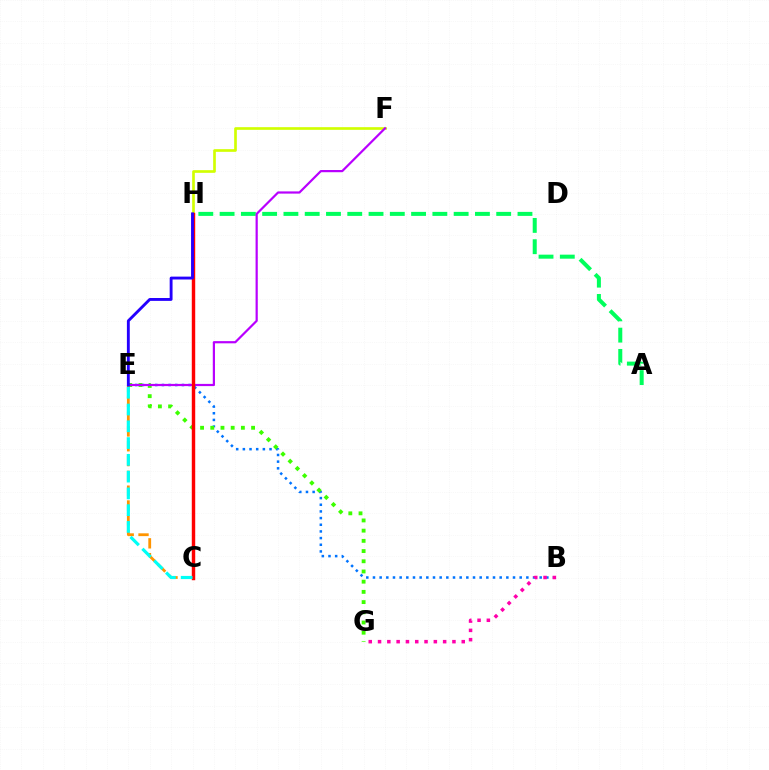{('A', 'H'): [{'color': '#00ff5c', 'line_style': 'dashed', 'thickness': 2.89}], ('B', 'E'): [{'color': '#0074ff', 'line_style': 'dotted', 'thickness': 1.81}], ('F', 'H'): [{'color': '#d1ff00', 'line_style': 'solid', 'thickness': 1.92}], ('C', 'E'): [{'color': '#ff9400', 'line_style': 'dashed', 'thickness': 2.01}, {'color': '#00fff6', 'line_style': 'dashed', 'thickness': 2.28}], ('B', 'G'): [{'color': '#ff00ac', 'line_style': 'dotted', 'thickness': 2.53}], ('E', 'G'): [{'color': '#3dff00', 'line_style': 'dotted', 'thickness': 2.77}], ('E', 'F'): [{'color': '#b900ff', 'line_style': 'solid', 'thickness': 1.59}], ('C', 'H'): [{'color': '#ff0000', 'line_style': 'solid', 'thickness': 2.47}], ('E', 'H'): [{'color': '#2500ff', 'line_style': 'solid', 'thickness': 2.07}]}